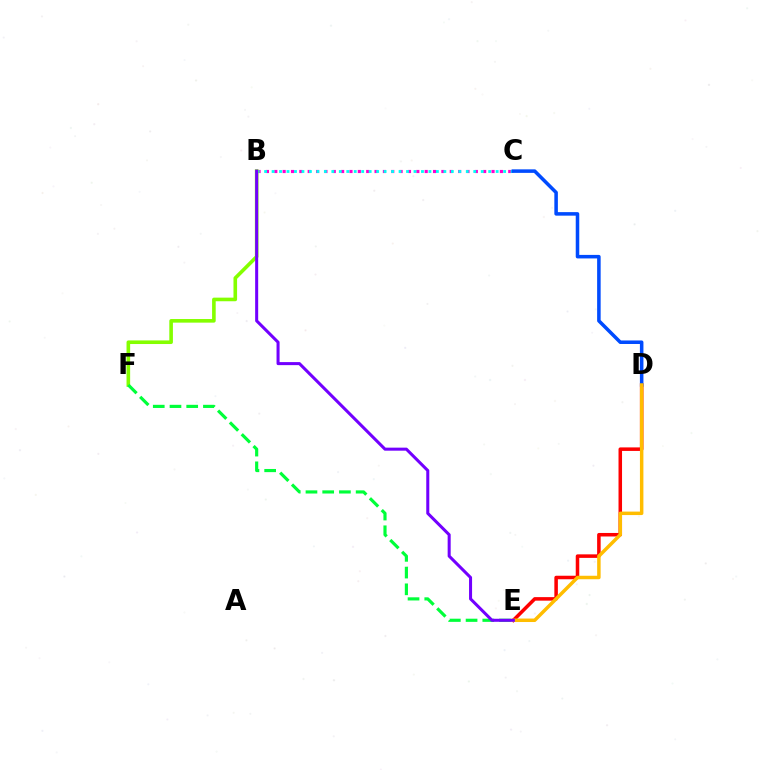{('B', 'C'): [{'color': '#ff00cf', 'line_style': 'dotted', 'thickness': 2.27}, {'color': '#00fff6', 'line_style': 'dotted', 'thickness': 2.03}], ('B', 'F'): [{'color': '#84ff00', 'line_style': 'solid', 'thickness': 2.6}], ('D', 'E'): [{'color': '#ff0000', 'line_style': 'solid', 'thickness': 2.54}, {'color': '#ffbd00', 'line_style': 'solid', 'thickness': 2.5}], ('E', 'F'): [{'color': '#00ff39', 'line_style': 'dashed', 'thickness': 2.27}], ('C', 'D'): [{'color': '#004bff', 'line_style': 'solid', 'thickness': 2.54}], ('B', 'E'): [{'color': '#7200ff', 'line_style': 'solid', 'thickness': 2.19}]}